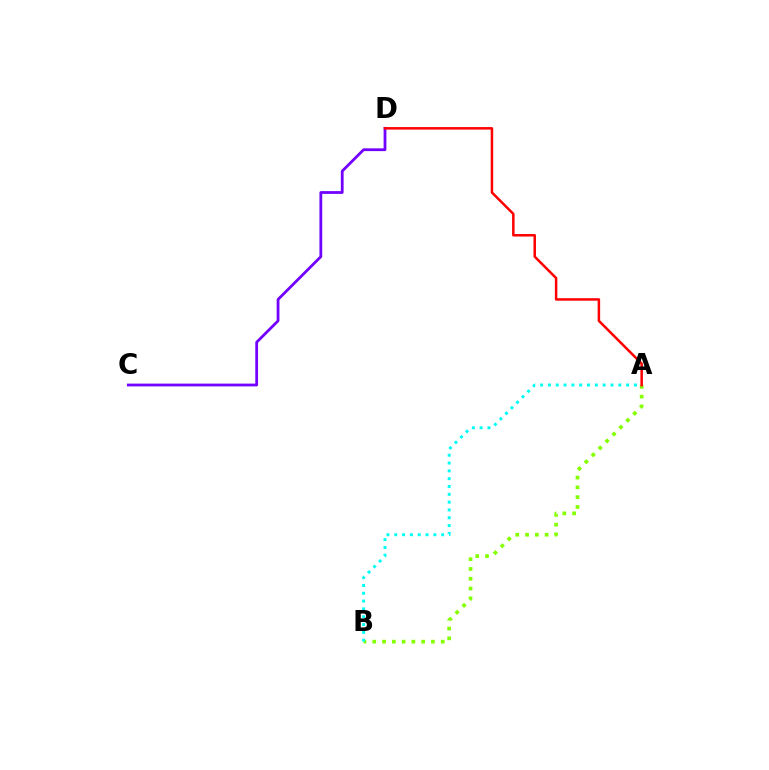{('A', 'B'): [{'color': '#84ff00', 'line_style': 'dotted', 'thickness': 2.66}, {'color': '#00fff6', 'line_style': 'dotted', 'thickness': 2.12}], ('C', 'D'): [{'color': '#7200ff', 'line_style': 'solid', 'thickness': 2.0}], ('A', 'D'): [{'color': '#ff0000', 'line_style': 'solid', 'thickness': 1.8}]}